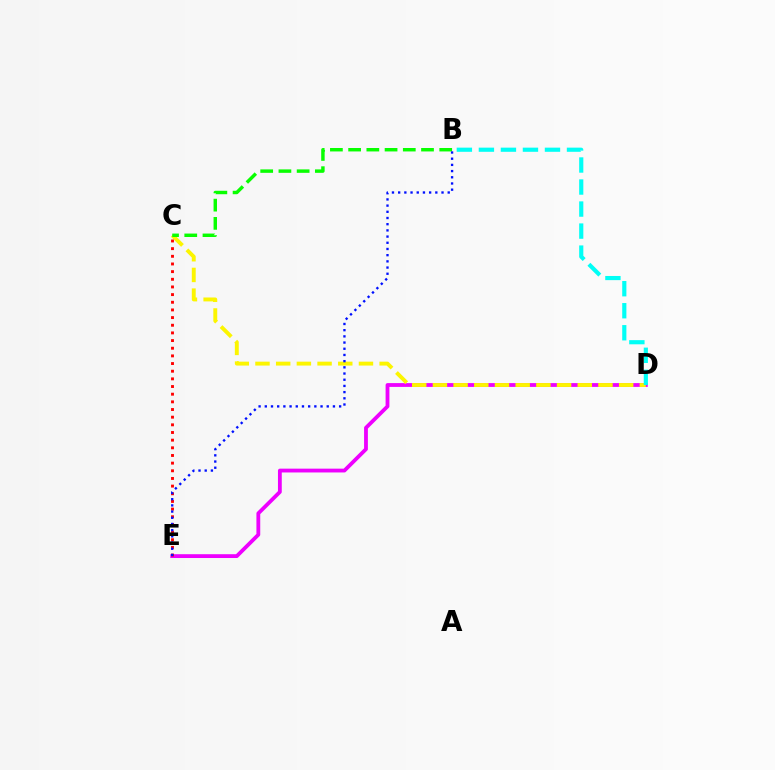{('D', 'E'): [{'color': '#ee00ff', 'line_style': 'solid', 'thickness': 2.74}], ('C', 'D'): [{'color': '#fcf500', 'line_style': 'dashed', 'thickness': 2.81}], ('C', 'E'): [{'color': '#ff0000', 'line_style': 'dotted', 'thickness': 2.08}], ('B', 'D'): [{'color': '#00fff6', 'line_style': 'dashed', 'thickness': 2.99}], ('B', 'C'): [{'color': '#08ff00', 'line_style': 'dashed', 'thickness': 2.48}], ('B', 'E'): [{'color': '#0010ff', 'line_style': 'dotted', 'thickness': 1.68}]}